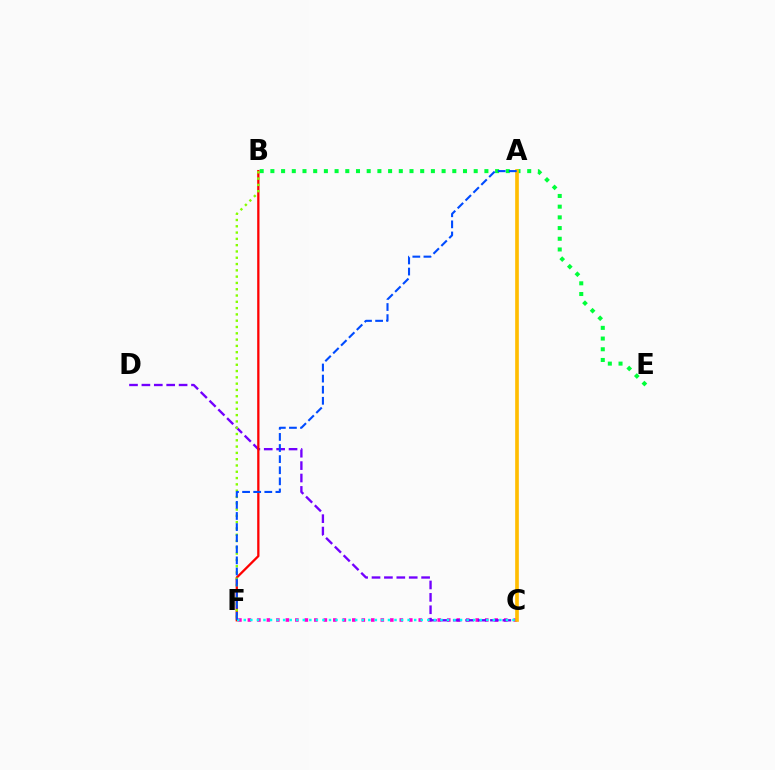{('B', 'E'): [{'color': '#00ff39', 'line_style': 'dotted', 'thickness': 2.91}], ('C', 'F'): [{'color': '#ff00cf', 'line_style': 'dotted', 'thickness': 2.58}, {'color': '#00fff6', 'line_style': 'dotted', 'thickness': 1.78}], ('C', 'D'): [{'color': '#7200ff', 'line_style': 'dashed', 'thickness': 1.68}], ('B', 'F'): [{'color': '#ff0000', 'line_style': 'solid', 'thickness': 1.64}, {'color': '#84ff00', 'line_style': 'dotted', 'thickness': 1.71}], ('A', 'C'): [{'color': '#ffbd00', 'line_style': 'solid', 'thickness': 2.64}], ('A', 'F'): [{'color': '#004bff', 'line_style': 'dashed', 'thickness': 1.51}]}